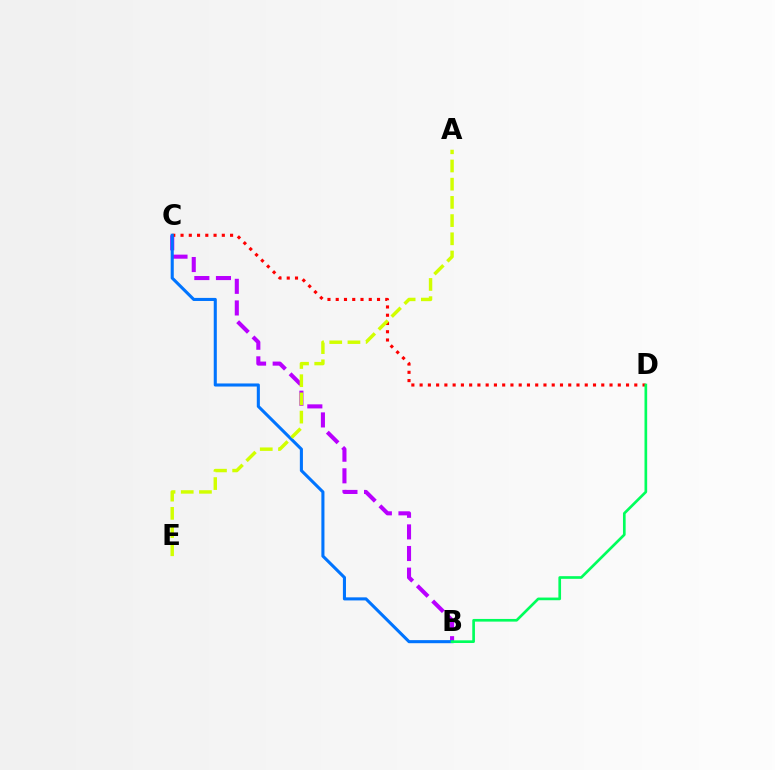{('B', 'C'): [{'color': '#b900ff', 'line_style': 'dashed', 'thickness': 2.94}, {'color': '#0074ff', 'line_style': 'solid', 'thickness': 2.21}], ('C', 'D'): [{'color': '#ff0000', 'line_style': 'dotted', 'thickness': 2.24}], ('A', 'E'): [{'color': '#d1ff00', 'line_style': 'dashed', 'thickness': 2.47}], ('B', 'D'): [{'color': '#00ff5c', 'line_style': 'solid', 'thickness': 1.92}]}